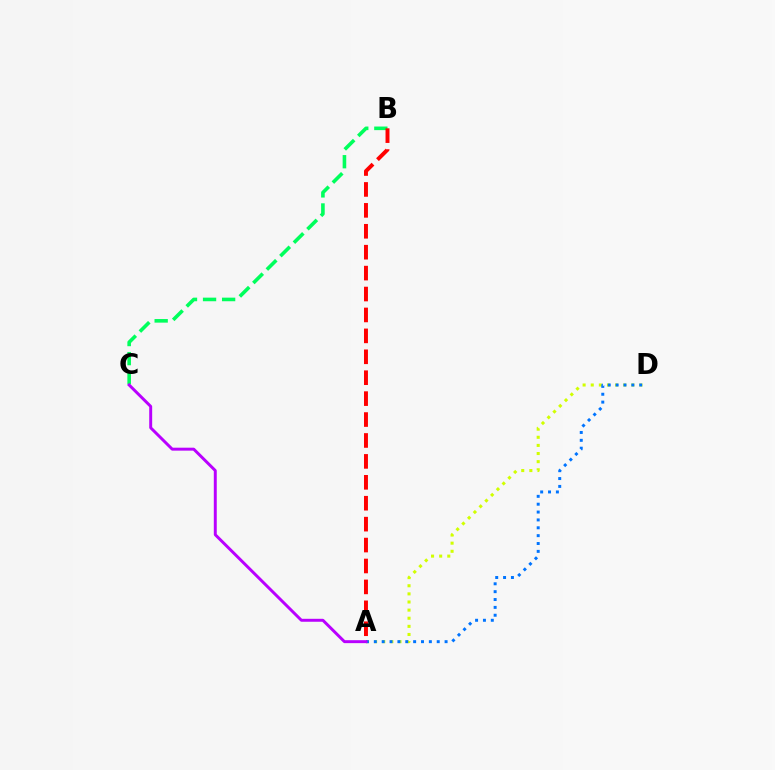{('A', 'D'): [{'color': '#d1ff00', 'line_style': 'dotted', 'thickness': 2.21}, {'color': '#0074ff', 'line_style': 'dotted', 'thickness': 2.14}], ('B', 'C'): [{'color': '#00ff5c', 'line_style': 'dashed', 'thickness': 2.59}], ('A', 'B'): [{'color': '#ff0000', 'line_style': 'dashed', 'thickness': 2.84}], ('A', 'C'): [{'color': '#b900ff', 'line_style': 'solid', 'thickness': 2.12}]}